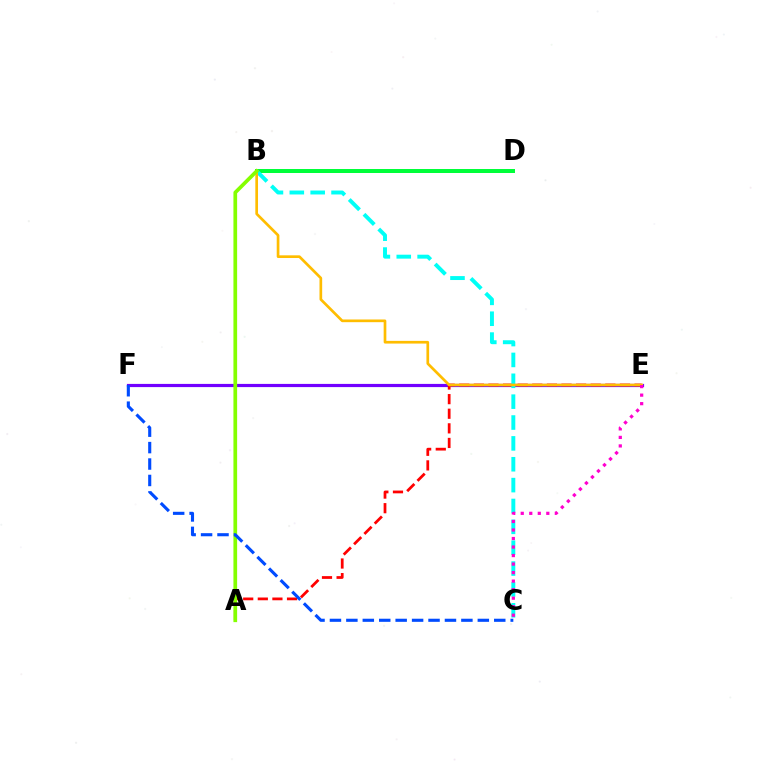{('E', 'F'): [{'color': '#7200ff', 'line_style': 'solid', 'thickness': 2.29}], ('A', 'E'): [{'color': '#ff0000', 'line_style': 'dashed', 'thickness': 1.98}], ('B', 'D'): [{'color': '#00ff39', 'line_style': 'solid', 'thickness': 2.87}], ('B', 'C'): [{'color': '#00fff6', 'line_style': 'dashed', 'thickness': 2.83}], ('B', 'E'): [{'color': '#ffbd00', 'line_style': 'solid', 'thickness': 1.94}], ('C', 'E'): [{'color': '#ff00cf', 'line_style': 'dotted', 'thickness': 2.32}], ('A', 'B'): [{'color': '#84ff00', 'line_style': 'solid', 'thickness': 2.67}], ('C', 'F'): [{'color': '#004bff', 'line_style': 'dashed', 'thickness': 2.23}]}